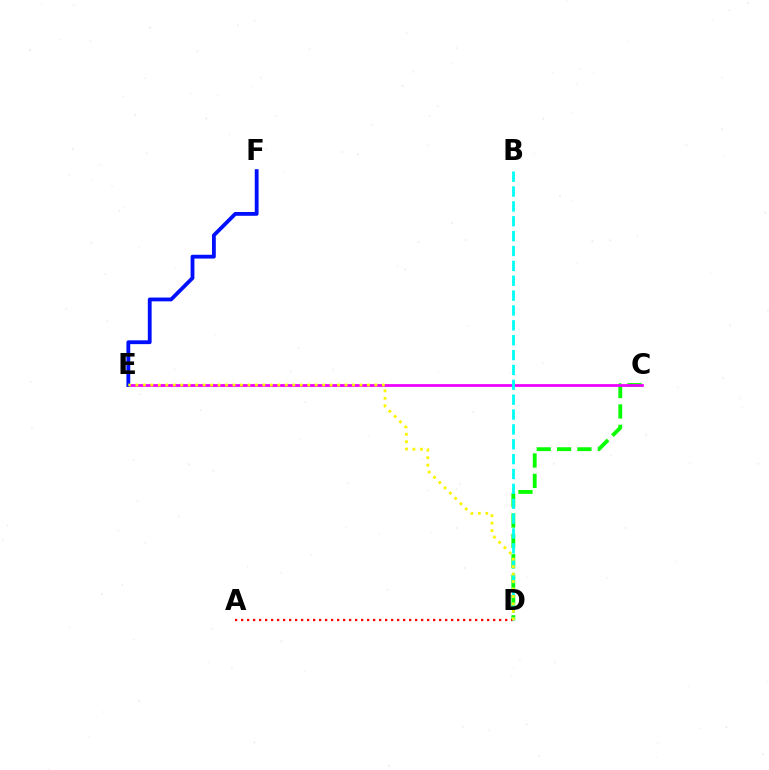{('C', 'D'): [{'color': '#08ff00', 'line_style': 'dashed', 'thickness': 2.76}], ('C', 'E'): [{'color': '#ee00ff', 'line_style': 'solid', 'thickness': 1.98}], ('A', 'D'): [{'color': '#ff0000', 'line_style': 'dotted', 'thickness': 1.63}], ('B', 'D'): [{'color': '#00fff6', 'line_style': 'dashed', 'thickness': 2.02}], ('E', 'F'): [{'color': '#0010ff', 'line_style': 'solid', 'thickness': 2.75}], ('D', 'E'): [{'color': '#fcf500', 'line_style': 'dotted', 'thickness': 2.03}]}